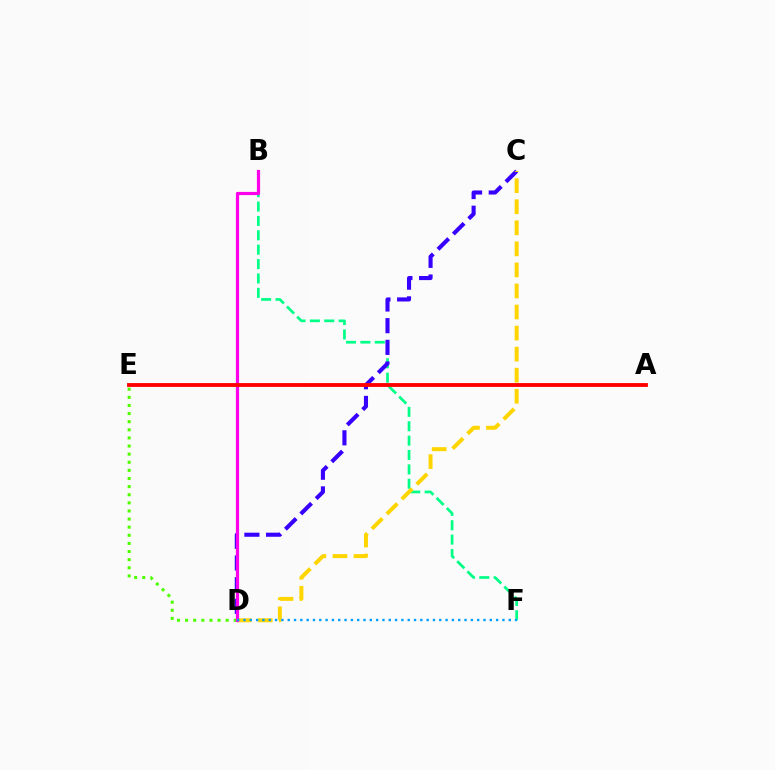{('D', 'E'): [{'color': '#4fff00', 'line_style': 'dotted', 'thickness': 2.2}], ('B', 'F'): [{'color': '#00ff86', 'line_style': 'dashed', 'thickness': 1.95}], ('C', 'D'): [{'color': '#3700ff', 'line_style': 'dashed', 'thickness': 2.94}, {'color': '#ffd500', 'line_style': 'dashed', 'thickness': 2.86}], ('B', 'D'): [{'color': '#ff00ed', 'line_style': 'solid', 'thickness': 2.3}], ('D', 'F'): [{'color': '#009eff', 'line_style': 'dotted', 'thickness': 1.72}], ('A', 'E'): [{'color': '#ff0000', 'line_style': 'solid', 'thickness': 2.76}]}